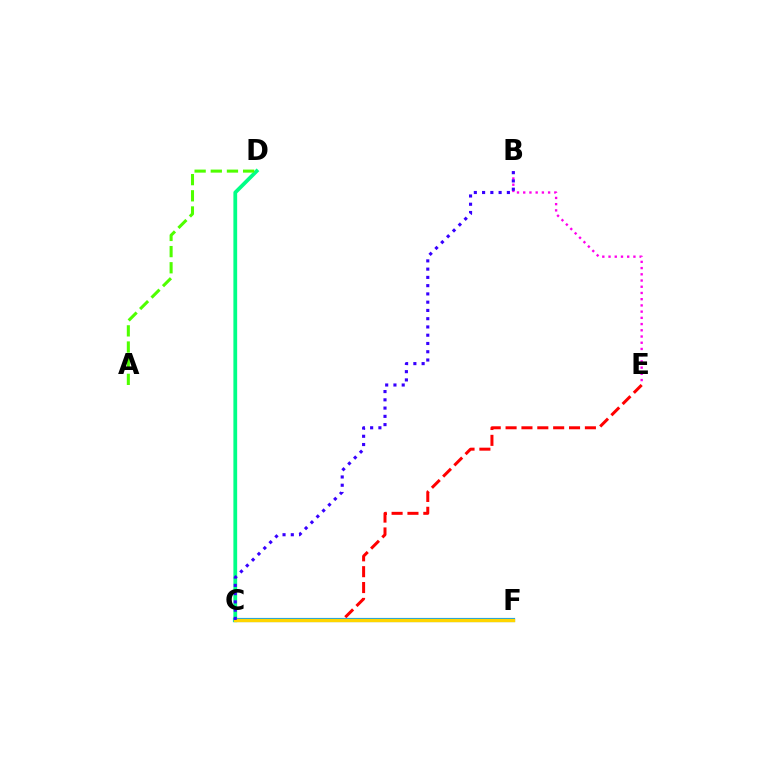{('C', 'E'): [{'color': '#ff0000', 'line_style': 'dashed', 'thickness': 2.15}], ('C', 'F'): [{'color': '#009eff', 'line_style': 'solid', 'thickness': 2.99}, {'color': '#ffd500', 'line_style': 'solid', 'thickness': 2.45}], ('B', 'E'): [{'color': '#ff00ed', 'line_style': 'dotted', 'thickness': 1.69}], ('C', 'D'): [{'color': '#00ff86', 'line_style': 'solid', 'thickness': 2.71}], ('B', 'C'): [{'color': '#3700ff', 'line_style': 'dotted', 'thickness': 2.24}], ('A', 'D'): [{'color': '#4fff00', 'line_style': 'dashed', 'thickness': 2.2}]}